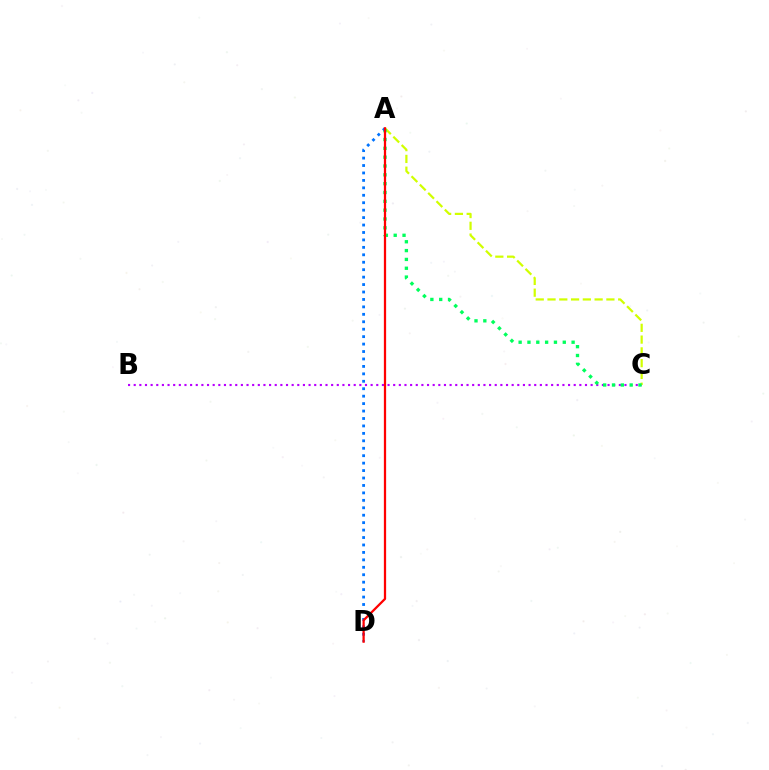{('B', 'C'): [{'color': '#b900ff', 'line_style': 'dotted', 'thickness': 1.53}], ('A', 'C'): [{'color': '#d1ff00', 'line_style': 'dashed', 'thickness': 1.6}, {'color': '#00ff5c', 'line_style': 'dotted', 'thickness': 2.4}], ('A', 'D'): [{'color': '#0074ff', 'line_style': 'dotted', 'thickness': 2.02}, {'color': '#ff0000', 'line_style': 'solid', 'thickness': 1.63}]}